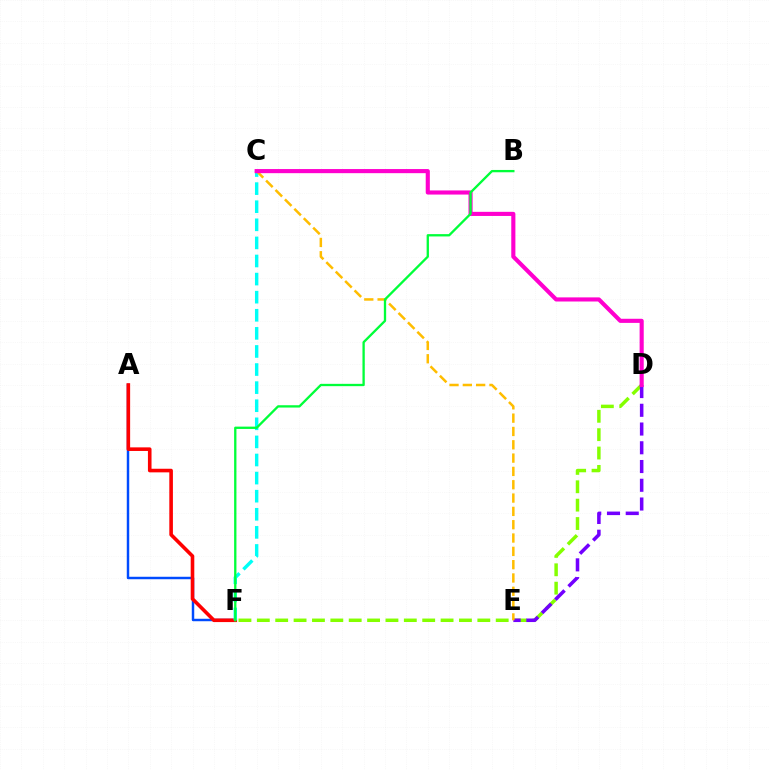{('A', 'F'): [{'color': '#004bff', 'line_style': 'solid', 'thickness': 1.77}, {'color': '#ff0000', 'line_style': 'solid', 'thickness': 2.59}], ('D', 'F'): [{'color': '#84ff00', 'line_style': 'dashed', 'thickness': 2.5}], ('C', 'F'): [{'color': '#00fff6', 'line_style': 'dashed', 'thickness': 2.46}], ('D', 'E'): [{'color': '#7200ff', 'line_style': 'dashed', 'thickness': 2.55}], ('C', 'E'): [{'color': '#ffbd00', 'line_style': 'dashed', 'thickness': 1.81}], ('C', 'D'): [{'color': '#ff00cf', 'line_style': 'solid', 'thickness': 2.96}], ('B', 'F'): [{'color': '#00ff39', 'line_style': 'solid', 'thickness': 1.67}]}